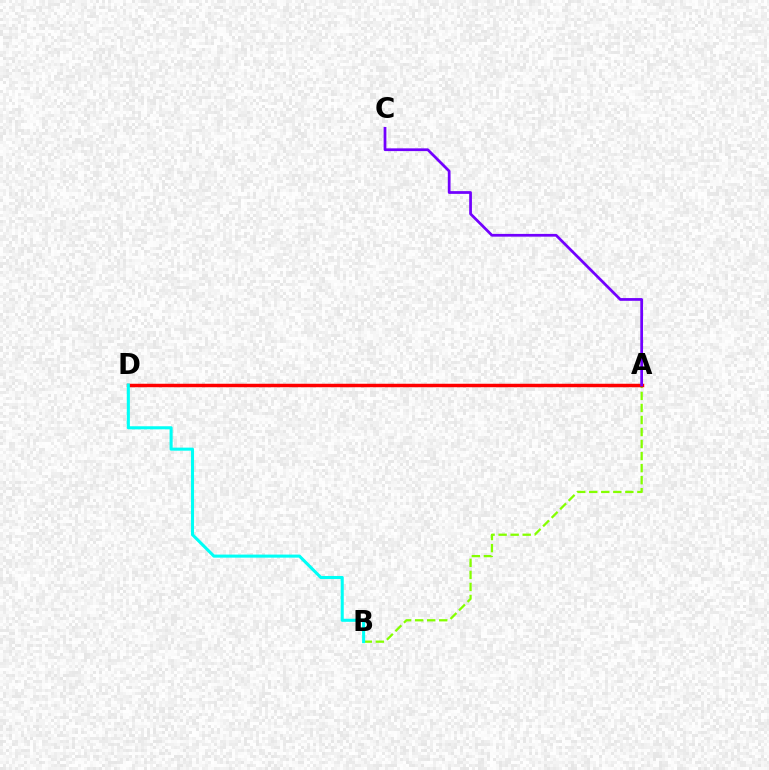{('A', 'B'): [{'color': '#84ff00', 'line_style': 'dashed', 'thickness': 1.64}], ('A', 'D'): [{'color': '#ff0000', 'line_style': 'solid', 'thickness': 2.5}], ('B', 'D'): [{'color': '#00fff6', 'line_style': 'solid', 'thickness': 2.2}], ('A', 'C'): [{'color': '#7200ff', 'line_style': 'solid', 'thickness': 1.98}]}